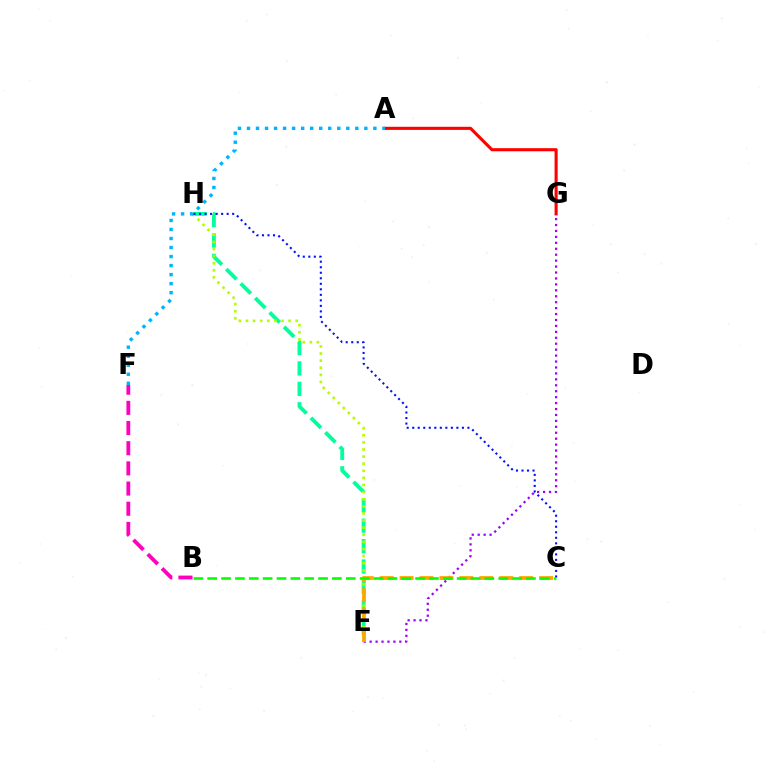{('E', 'H'): [{'color': '#00ff9d', 'line_style': 'dashed', 'thickness': 2.77}, {'color': '#b3ff00', 'line_style': 'dotted', 'thickness': 1.93}], ('A', 'G'): [{'color': '#ff0000', 'line_style': 'solid', 'thickness': 2.23}], ('B', 'F'): [{'color': '#ff00bd', 'line_style': 'dashed', 'thickness': 2.74}], ('A', 'F'): [{'color': '#00b5ff', 'line_style': 'dotted', 'thickness': 2.45}], ('E', 'G'): [{'color': '#9b00ff', 'line_style': 'dotted', 'thickness': 1.61}], ('C', 'H'): [{'color': '#0010ff', 'line_style': 'dotted', 'thickness': 1.5}], ('C', 'E'): [{'color': '#ffa500', 'line_style': 'dashed', 'thickness': 2.71}], ('B', 'C'): [{'color': '#08ff00', 'line_style': 'dashed', 'thickness': 1.88}]}